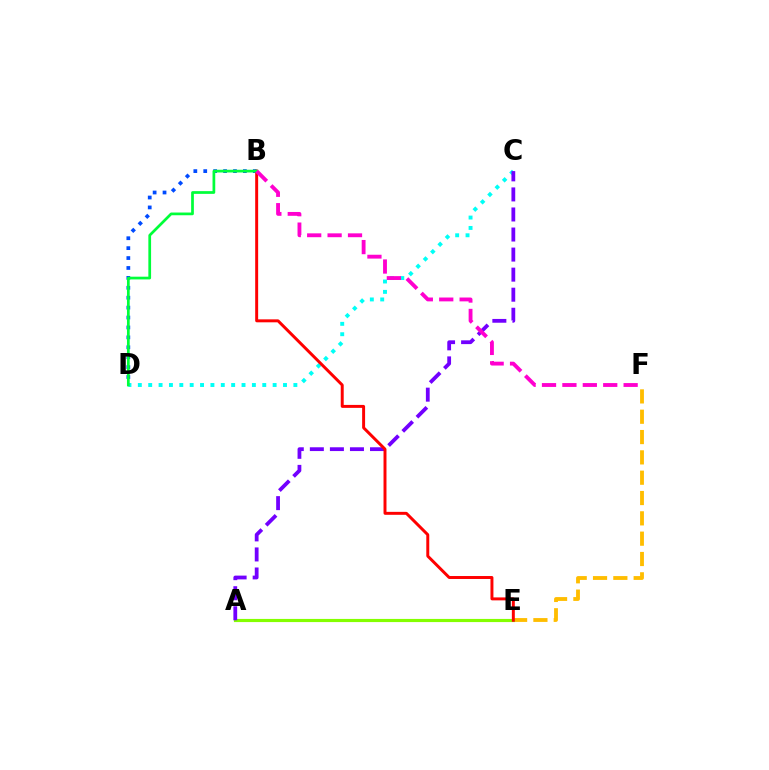{('E', 'F'): [{'color': '#ffbd00', 'line_style': 'dashed', 'thickness': 2.76}], ('B', 'D'): [{'color': '#004bff', 'line_style': 'dotted', 'thickness': 2.69}, {'color': '#00ff39', 'line_style': 'solid', 'thickness': 1.96}], ('A', 'E'): [{'color': '#84ff00', 'line_style': 'solid', 'thickness': 2.27}], ('C', 'D'): [{'color': '#00fff6', 'line_style': 'dotted', 'thickness': 2.82}], ('A', 'C'): [{'color': '#7200ff', 'line_style': 'dashed', 'thickness': 2.72}], ('B', 'E'): [{'color': '#ff0000', 'line_style': 'solid', 'thickness': 2.13}], ('B', 'F'): [{'color': '#ff00cf', 'line_style': 'dashed', 'thickness': 2.77}]}